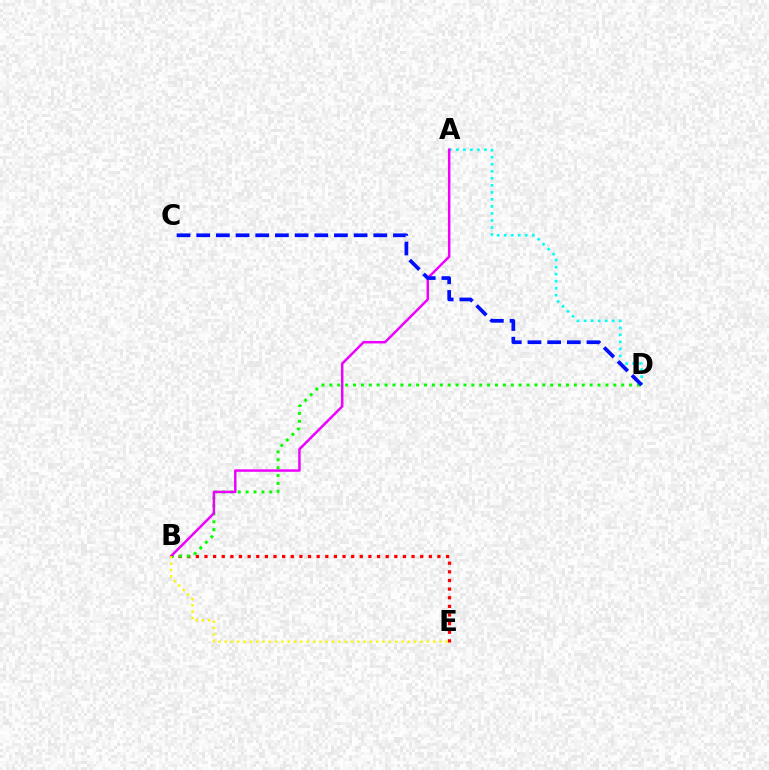{('B', 'E'): [{'color': '#ff0000', 'line_style': 'dotted', 'thickness': 2.34}, {'color': '#fcf500', 'line_style': 'dotted', 'thickness': 1.72}], ('A', 'D'): [{'color': '#00fff6', 'line_style': 'dotted', 'thickness': 1.91}], ('B', 'D'): [{'color': '#08ff00', 'line_style': 'dotted', 'thickness': 2.14}], ('A', 'B'): [{'color': '#ee00ff', 'line_style': 'solid', 'thickness': 1.77}], ('C', 'D'): [{'color': '#0010ff', 'line_style': 'dashed', 'thickness': 2.67}]}